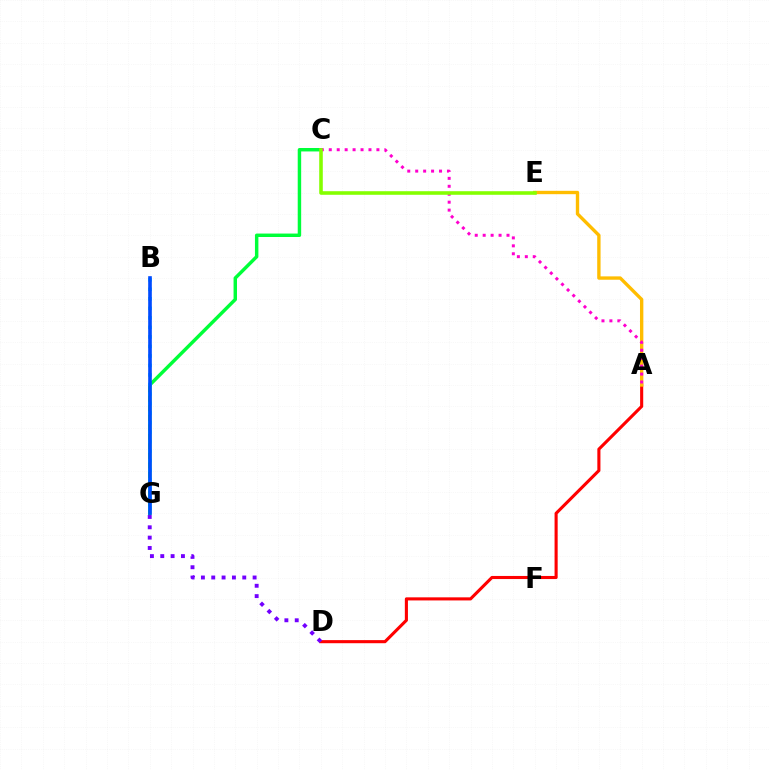{('C', 'G'): [{'color': '#00ff39', 'line_style': 'solid', 'thickness': 2.48}], ('B', 'G'): [{'color': '#00fff6', 'line_style': 'dotted', 'thickness': 2.59}, {'color': '#004bff', 'line_style': 'solid', 'thickness': 2.62}], ('A', 'D'): [{'color': '#ff0000', 'line_style': 'solid', 'thickness': 2.23}], ('A', 'E'): [{'color': '#ffbd00', 'line_style': 'solid', 'thickness': 2.42}], ('A', 'C'): [{'color': '#ff00cf', 'line_style': 'dotted', 'thickness': 2.16}], ('C', 'E'): [{'color': '#84ff00', 'line_style': 'solid', 'thickness': 2.58}], ('D', 'G'): [{'color': '#7200ff', 'line_style': 'dotted', 'thickness': 2.81}]}